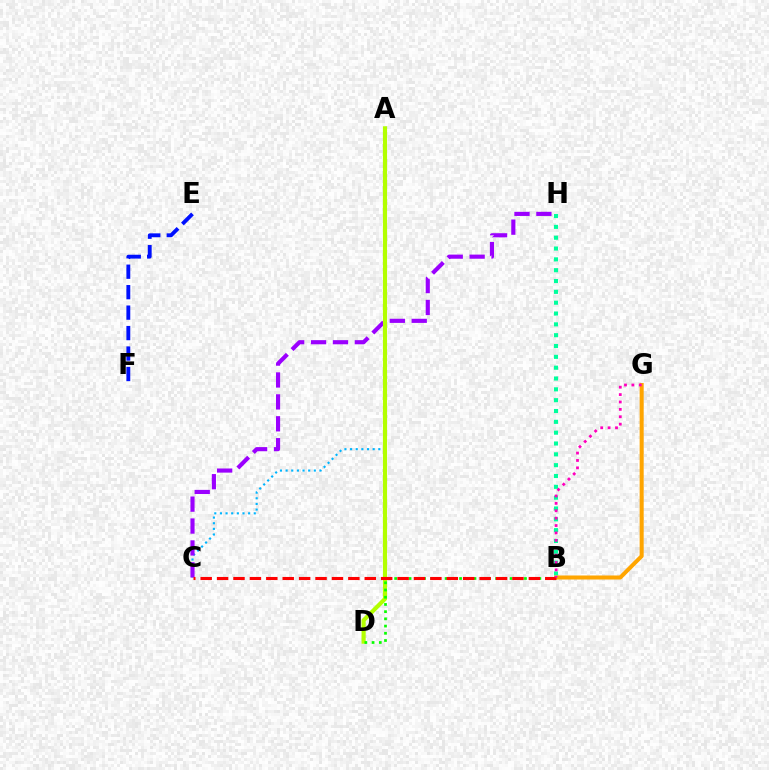{('A', 'C'): [{'color': '#00b5ff', 'line_style': 'dotted', 'thickness': 1.53}], ('B', 'H'): [{'color': '#00ff9d', 'line_style': 'dotted', 'thickness': 2.94}], ('B', 'G'): [{'color': '#ffa500', 'line_style': 'solid', 'thickness': 2.9}, {'color': '#ff00bd', 'line_style': 'dotted', 'thickness': 2.01}], ('C', 'H'): [{'color': '#9b00ff', 'line_style': 'dashed', 'thickness': 2.98}], ('A', 'D'): [{'color': '#b3ff00', 'line_style': 'solid', 'thickness': 2.98}], ('E', 'F'): [{'color': '#0010ff', 'line_style': 'dashed', 'thickness': 2.78}], ('B', 'D'): [{'color': '#08ff00', 'line_style': 'dotted', 'thickness': 1.96}], ('B', 'C'): [{'color': '#ff0000', 'line_style': 'dashed', 'thickness': 2.23}]}